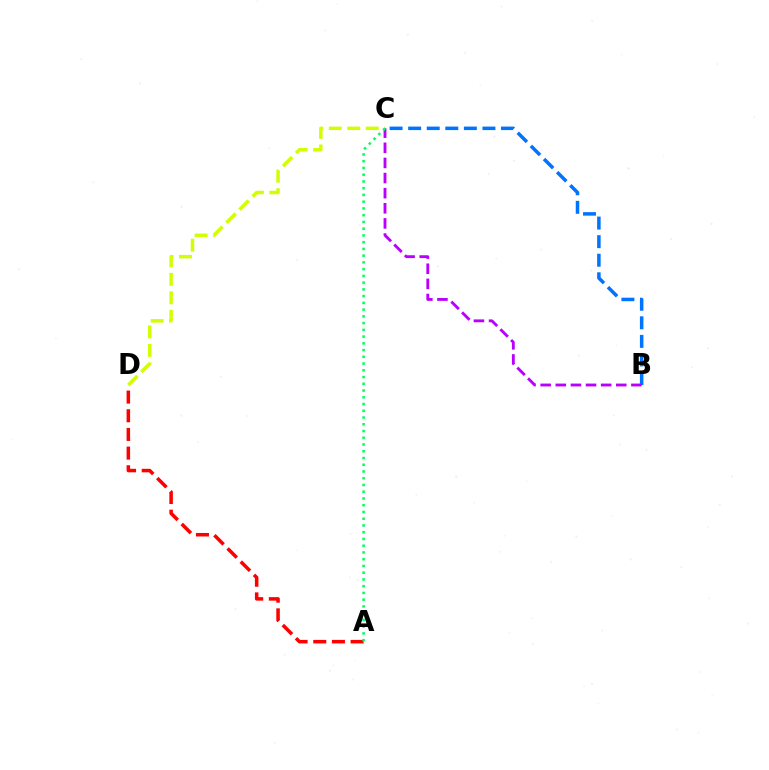{('C', 'D'): [{'color': '#d1ff00', 'line_style': 'dashed', 'thickness': 2.51}], ('B', 'C'): [{'color': '#0074ff', 'line_style': 'dashed', 'thickness': 2.52}, {'color': '#b900ff', 'line_style': 'dashed', 'thickness': 2.05}], ('A', 'D'): [{'color': '#ff0000', 'line_style': 'dashed', 'thickness': 2.54}], ('A', 'C'): [{'color': '#00ff5c', 'line_style': 'dotted', 'thickness': 1.83}]}